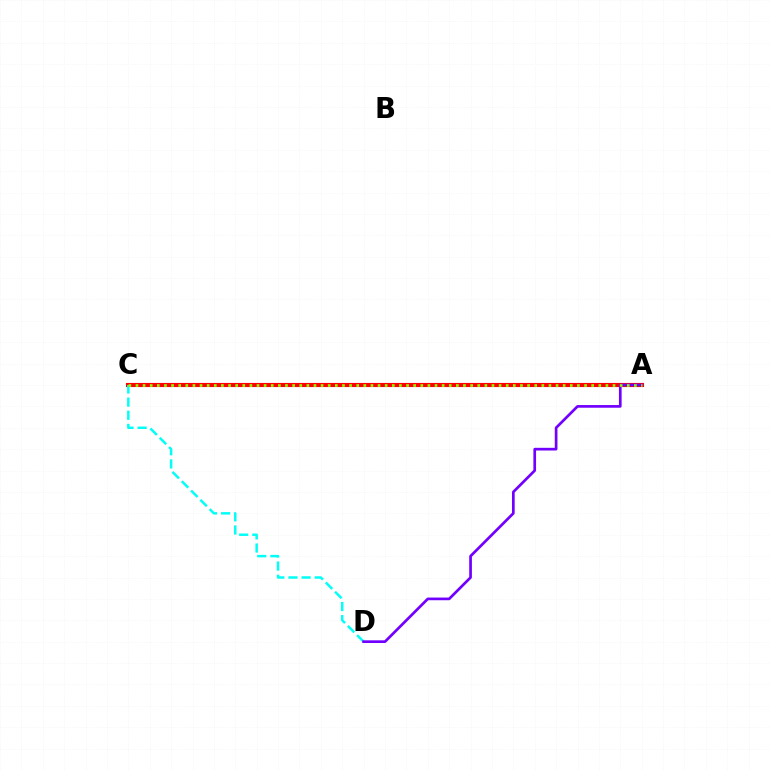{('A', 'C'): [{'color': '#ff0000', 'line_style': 'solid', 'thickness': 2.97}, {'color': '#84ff00', 'line_style': 'dotted', 'thickness': 1.93}], ('C', 'D'): [{'color': '#00fff6', 'line_style': 'dashed', 'thickness': 1.79}], ('A', 'D'): [{'color': '#7200ff', 'line_style': 'solid', 'thickness': 1.94}]}